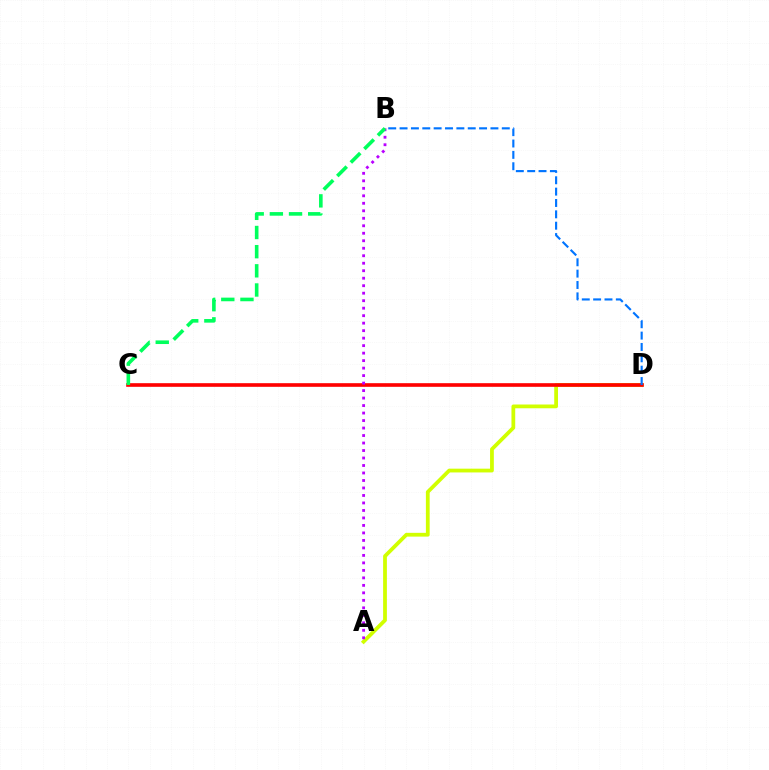{('A', 'D'): [{'color': '#d1ff00', 'line_style': 'solid', 'thickness': 2.71}], ('C', 'D'): [{'color': '#ff0000', 'line_style': 'solid', 'thickness': 2.61}], ('A', 'B'): [{'color': '#b900ff', 'line_style': 'dotted', 'thickness': 2.04}], ('B', 'C'): [{'color': '#00ff5c', 'line_style': 'dashed', 'thickness': 2.6}], ('B', 'D'): [{'color': '#0074ff', 'line_style': 'dashed', 'thickness': 1.54}]}